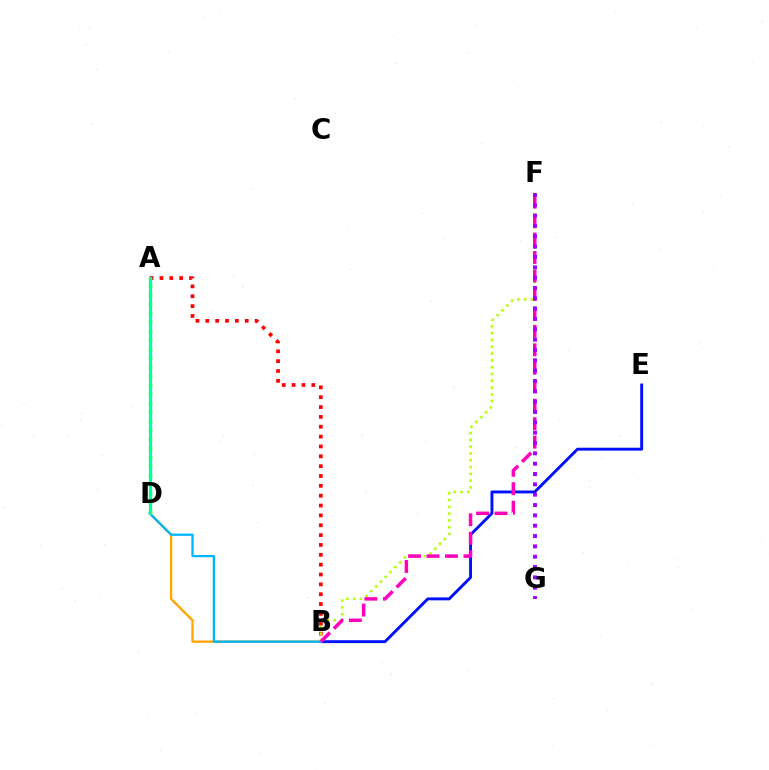{('B', 'E'): [{'color': '#0010ff', 'line_style': 'solid', 'thickness': 2.09}], ('A', 'B'): [{'color': '#ff0000', 'line_style': 'dotted', 'thickness': 2.68}], ('B', 'D'): [{'color': '#ffa500', 'line_style': 'solid', 'thickness': 1.67}, {'color': '#00b5ff', 'line_style': 'solid', 'thickness': 1.63}], ('A', 'D'): [{'color': '#08ff00', 'line_style': 'dotted', 'thickness': 2.45}, {'color': '#00ff9d', 'line_style': 'solid', 'thickness': 2.32}], ('B', 'F'): [{'color': '#b3ff00', 'line_style': 'dotted', 'thickness': 1.85}, {'color': '#ff00bd', 'line_style': 'dashed', 'thickness': 2.51}], ('F', 'G'): [{'color': '#9b00ff', 'line_style': 'dotted', 'thickness': 2.81}]}